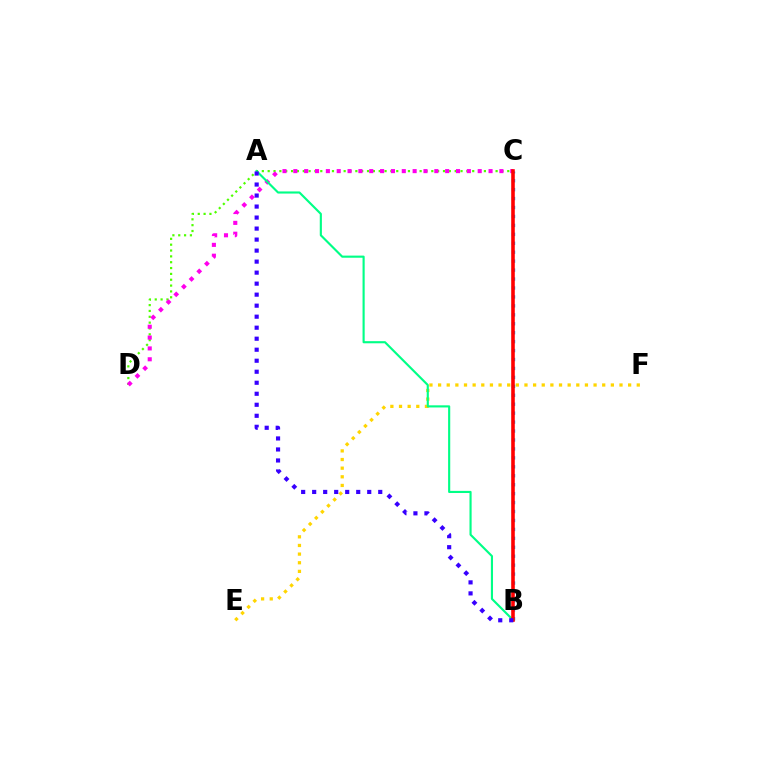{('E', 'F'): [{'color': '#ffd500', 'line_style': 'dotted', 'thickness': 2.35}], ('C', 'D'): [{'color': '#4fff00', 'line_style': 'dotted', 'thickness': 1.59}, {'color': '#ff00ed', 'line_style': 'dotted', 'thickness': 2.95}], ('B', 'C'): [{'color': '#009eff', 'line_style': 'dotted', 'thickness': 2.43}, {'color': '#ff0000', 'line_style': 'solid', 'thickness': 2.58}], ('A', 'B'): [{'color': '#00ff86', 'line_style': 'solid', 'thickness': 1.54}, {'color': '#3700ff', 'line_style': 'dotted', 'thickness': 2.99}]}